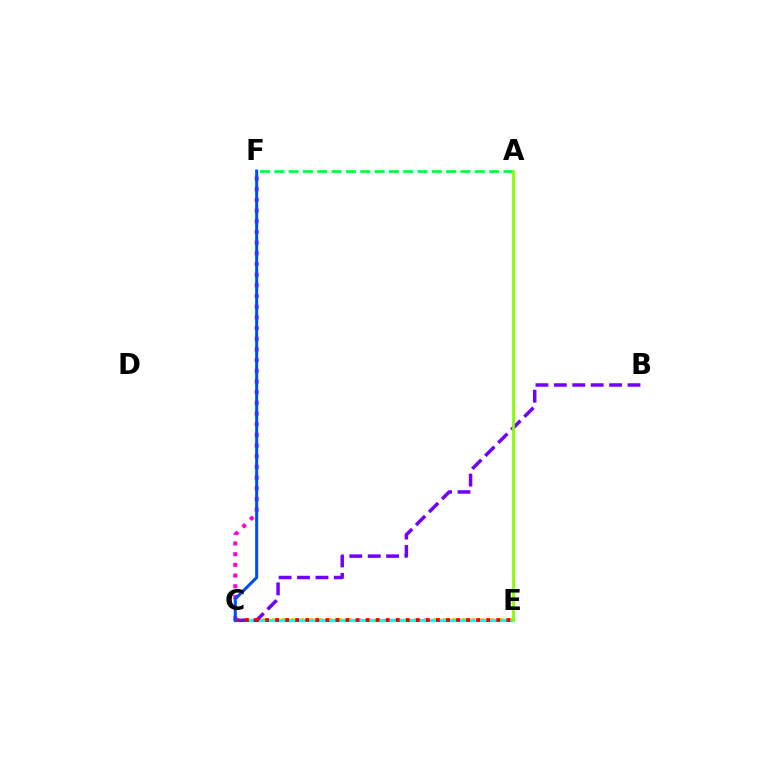{('C', 'E'): [{'color': '#ffbd00', 'line_style': 'dotted', 'thickness': 2.58}, {'color': '#00fff6', 'line_style': 'solid', 'thickness': 2.3}, {'color': '#ff0000', 'line_style': 'dotted', 'thickness': 2.73}], ('A', 'F'): [{'color': '#00ff39', 'line_style': 'dashed', 'thickness': 1.95}], ('C', 'F'): [{'color': '#ff00cf', 'line_style': 'dotted', 'thickness': 2.9}, {'color': '#004bff', 'line_style': 'solid', 'thickness': 2.19}], ('B', 'C'): [{'color': '#7200ff', 'line_style': 'dashed', 'thickness': 2.5}], ('A', 'E'): [{'color': '#84ff00', 'line_style': 'solid', 'thickness': 1.99}]}